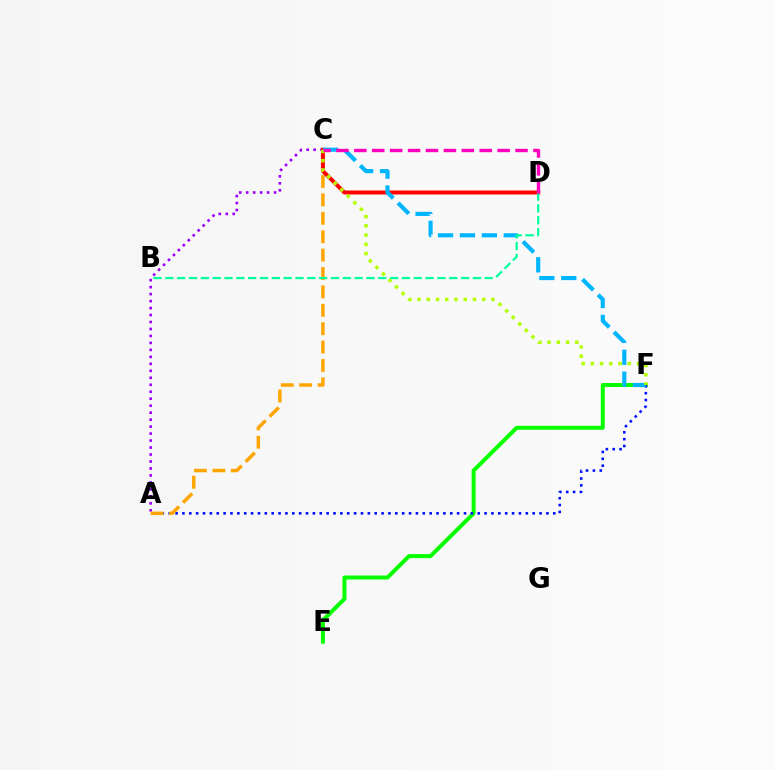{('A', 'C'): [{'color': '#9b00ff', 'line_style': 'dotted', 'thickness': 1.89}, {'color': '#ffa500', 'line_style': 'dashed', 'thickness': 2.5}], ('E', 'F'): [{'color': '#08ff00', 'line_style': 'solid', 'thickness': 2.88}], ('A', 'F'): [{'color': '#0010ff', 'line_style': 'dotted', 'thickness': 1.87}], ('C', 'D'): [{'color': '#ff0000', 'line_style': 'solid', 'thickness': 2.86}, {'color': '#ff00bd', 'line_style': 'dashed', 'thickness': 2.43}], ('C', 'F'): [{'color': '#00b5ff', 'line_style': 'dashed', 'thickness': 2.98}, {'color': '#b3ff00', 'line_style': 'dotted', 'thickness': 2.51}], ('B', 'D'): [{'color': '#00ff9d', 'line_style': 'dashed', 'thickness': 1.61}]}